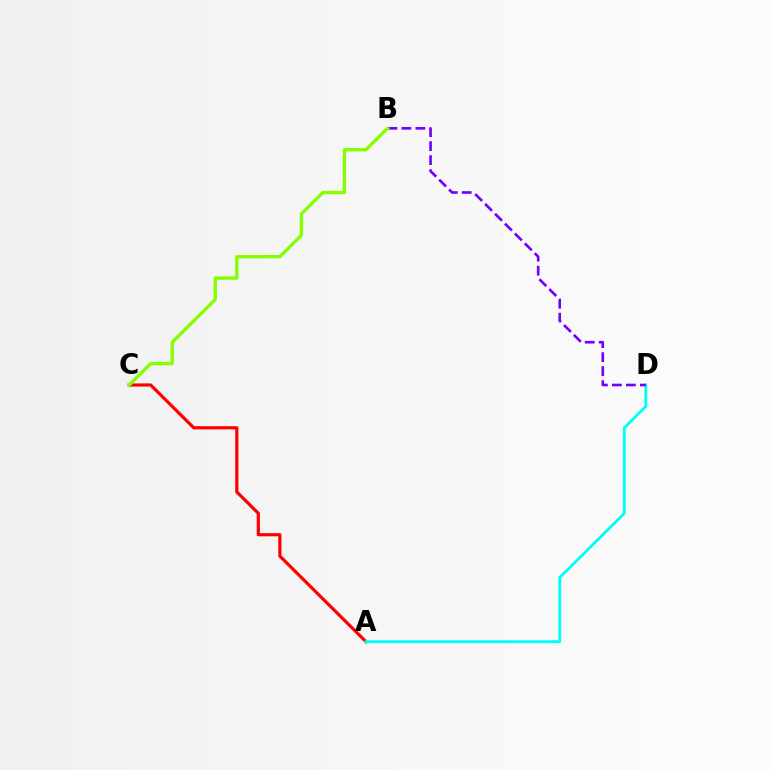{('A', 'C'): [{'color': '#ff0000', 'line_style': 'solid', 'thickness': 2.3}], ('A', 'D'): [{'color': '#00fff6', 'line_style': 'solid', 'thickness': 2.04}], ('B', 'D'): [{'color': '#7200ff', 'line_style': 'dashed', 'thickness': 1.9}], ('B', 'C'): [{'color': '#84ff00', 'line_style': 'solid', 'thickness': 2.4}]}